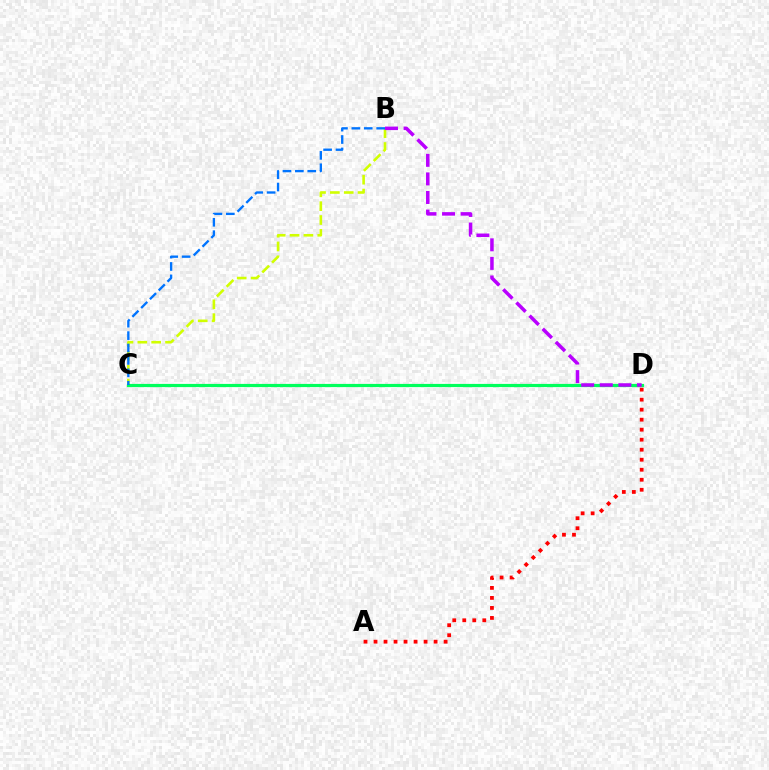{('A', 'D'): [{'color': '#ff0000', 'line_style': 'dotted', 'thickness': 2.72}], ('B', 'C'): [{'color': '#d1ff00', 'line_style': 'dashed', 'thickness': 1.88}, {'color': '#0074ff', 'line_style': 'dashed', 'thickness': 1.69}], ('C', 'D'): [{'color': '#00ff5c', 'line_style': 'solid', 'thickness': 2.29}], ('B', 'D'): [{'color': '#b900ff', 'line_style': 'dashed', 'thickness': 2.52}]}